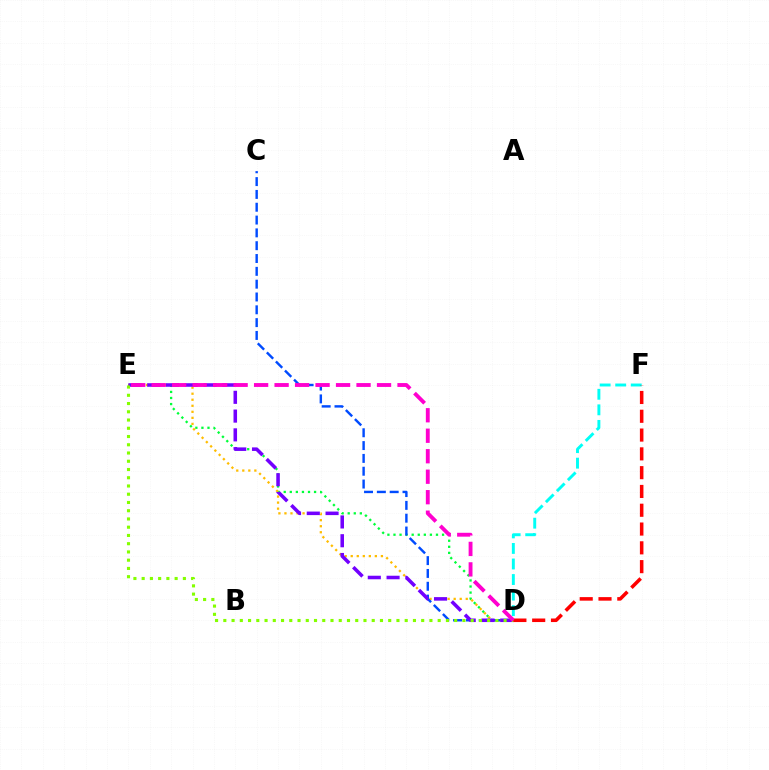{('D', 'E'): [{'color': '#00ff39', 'line_style': 'dotted', 'thickness': 1.65}, {'color': '#ffbd00', 'line_style': 'dotted', 'thickness': 1.64}, {'color': '#7200ff', 'line_style': 'dashed', 'thickness': 2.55}, {'color': '#84ff00', 'line_style': 'dotted', 'thickness': 2.24}, {'color': '#ff00cf', 'line_style': 'dashed', 'thickness': 2.78}], ('C', 'D'): [{'color': '#004bff', 'line_style': 'dashed', 'thickness': 1.74}], ('D', 'F'): [{'color': '#00fff6', 'line_style': 'dashed', 'thickness': 2.11}, {'color': '#ff0000', 'line_style': 'dashed', 'thickness': 2.55}]}